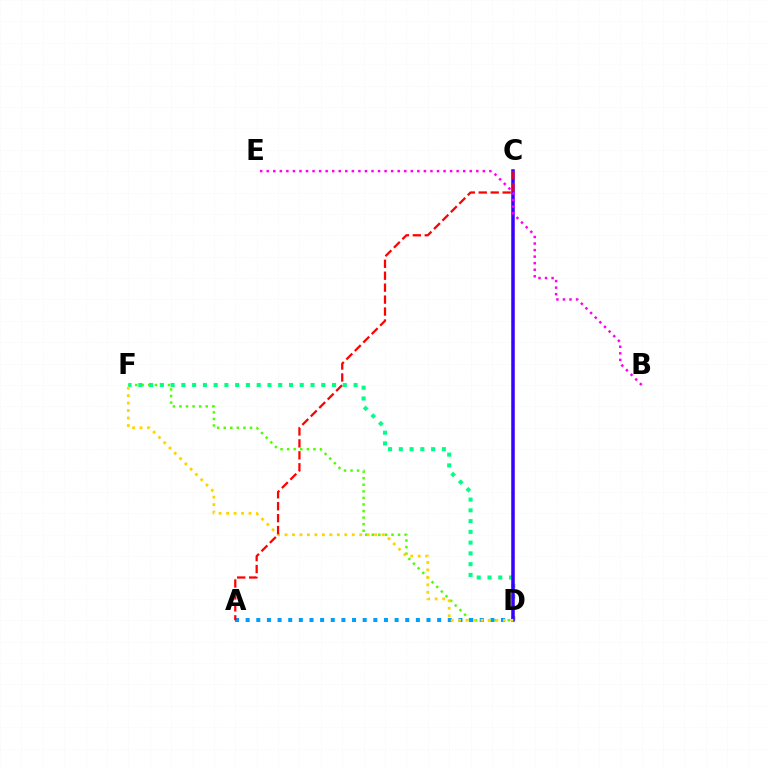{('D', 'F'): [{'color': '#4fff00', 'line_style': 'dotted', 'thickness': 1.78}, {'color': '#00ff86', 'line_style': 'dotted', 'thickness': 2.92}, {'color': '#ffd500', 'line_style': 'dotted', 'thickness': 2.03}], ('A', 'D'): [{'color': '#009eff', 'line_style': 'dotted', 'thickness': 2.89}], ('C', 'D'): [{'color': '#3700ff', 'line_style': 'solid', 'thickness': 2.53}], ('B', 'E'): [{'color': '#ff00ed', 'line_style': 'dotted', 'thickness': 1.78}], ('A', 'C'): [{'color': '#ff0000', 'line_style': 'dashed', 'thickness': 1.62}]}